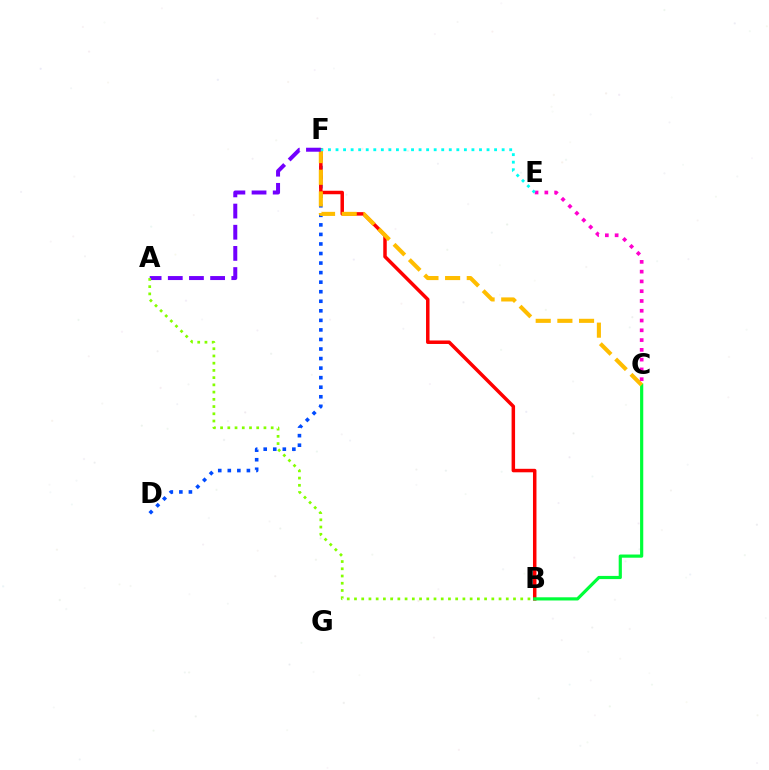{('D', 'F'): [{'color': '#004bff', 'line_style': 'dotted', 'thickness': 2.59}], ('B', 'F'): [{'color': '#ff0000', 'line_style': 'solid', 'thickness': 2.51}], ('B', 'C'): [{'color': '#00ff39', 'line_style': 'solid', 'thickness': 2.29}], ('C', 'F'): [{'color': '#ffbd00', 'line_style': 'dashed', 'thickness': 2.94}], ('A', 'F'): [{'color': '#7200ff', 'line_style': 'dashed', 'thickness': 2.88}], ('A', 'B'): [{'color': '#84ff00', 'line_style': 'dotted', 'thickness': 1.96}], ('C', 'E'): [{'color': '#ff00cf', 'line_style': 'dotted', 'thickness': 2.66}], ('E', 'F'): [{'color': '#00fff6', 'line_style': 'dotted', 'thickness': 2.05}]}